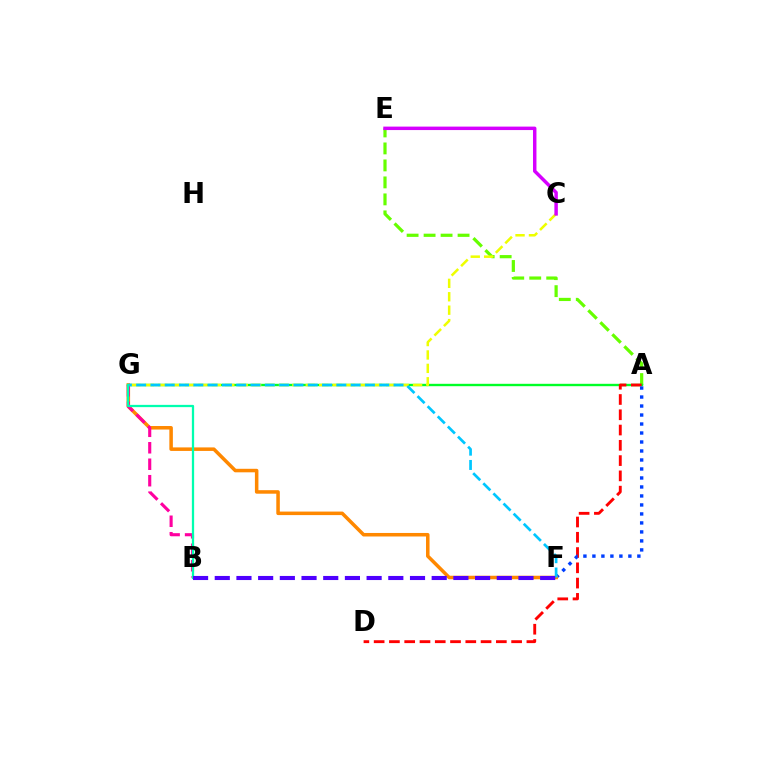{('A', 'E'): [{'color': '#66ff00', 'line_style': 'dashed', 'thickness': 2.31}], ('A', 'G'): [{'color': '#00ff27', 'line_style': 'solid', 'thickness': 1.72}], ('A', 'D'): [{'color': '#ff0000', 'line_style': 'dashed', 'thickness': 2.08}], ('A', 'F'): [{'color': '#003fff', 'line_style': 'dotted', 'thickness': 2.44}], ('F', 'G'): [{'color': '#ff8800', 'line_style': 'solid', 'thickness': 2.53}, {'color': '#00c7ff', 'line_style': 'dashed', 'thickness': 1.94}], ('C', 'G'): [{'color': '#eeff00', 'line_style': 'dashed', 'thickness': 1.82}], ('B', 'G'): [{'color': '#ff00a0', 'line_style': 'dashed', 'thickness': 2.24}, {'color': '#00ffaf', 'line_style': 'solid', 'thickness': 1.63}], ('B', 'F'): [{'color': '#4f00ff', 'line_style': 'dashed', 'thickness': 2.95}], ('C', 'E'): [{'color': '#d600ff', 'line_style': 'solid', 'thickness': 2.49}]}